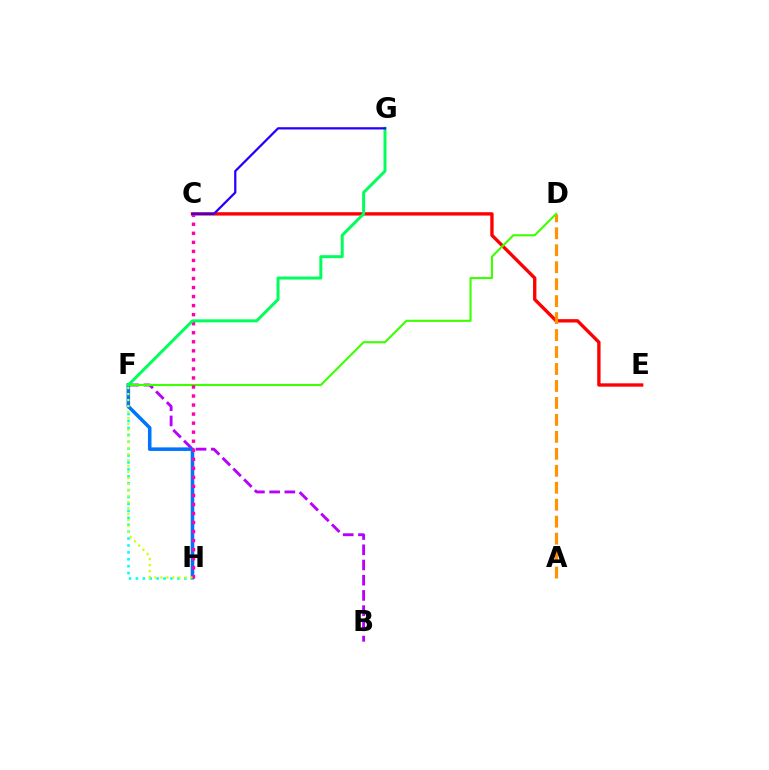{('B', 'F'): [{'color': '#b900ff', 'line_style': 'dashed', 'thickness': 2.07}], ('C', 'E'): [{'color': '#ff0000', 'line_style': 'solid', 'thickness': 2.41}], ('F', 'H'): [{'color': '#00fff6', 'line_style': 'dotted', 'thickness': 1.88}, {'color': '#0074ff', 'line_style': 'solid', 'thickness': 2.56}, {'color': '#d1ff00', 'line_style': 'dotted', 'thickness': 1.63}], ('A', 'D'): [{'color': '#ff9400', 'line_style': 'dashed', 'thickness': 2.3}], ('D', 'F'): [{'color': '#3dff00', 'line_style': 'solid', 'thickness': 1.52}], ('C', 'H'): [{'color': '#ff00ac', 'line_style': 'dotted', 'thickness': 2.46}], ('F', 'G'): [{'color': '#00ff5c', 'line_style': 'solid', 'thickness': 2.16}], ('C', 'G'): [{'color': '#2500ff', 'line_style': 'solid', 'thickness': 1.62}]}